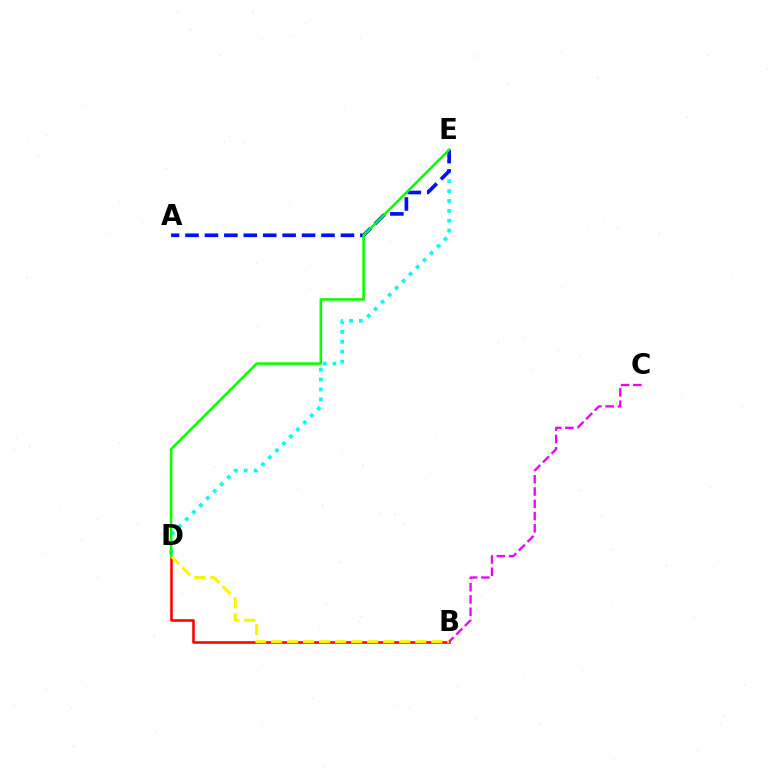{('D', 'E'): [{'color': '#00fff6', 'line_style': 'dotted', 'thickness': 2.68}, {'color': '#08ff00', 'line_style': 'solid', 'thickness': 1.85}], ('A', 'E'): [{'color': '#0010ff', 'line_style': 'dashed', 'thickness': 2.64}], ('B', 'D'): [{'color': '#ff0000', 'line_style': 'solid', 'thickness': 1.86}, {'color': '#fcf500', 'line_style': 'dashed', 'thickness': 2.18}], ('B', 'C'): [{'color': '#ee00ff', 'line_style': 'dashed', 'thickness': 1.67}]}